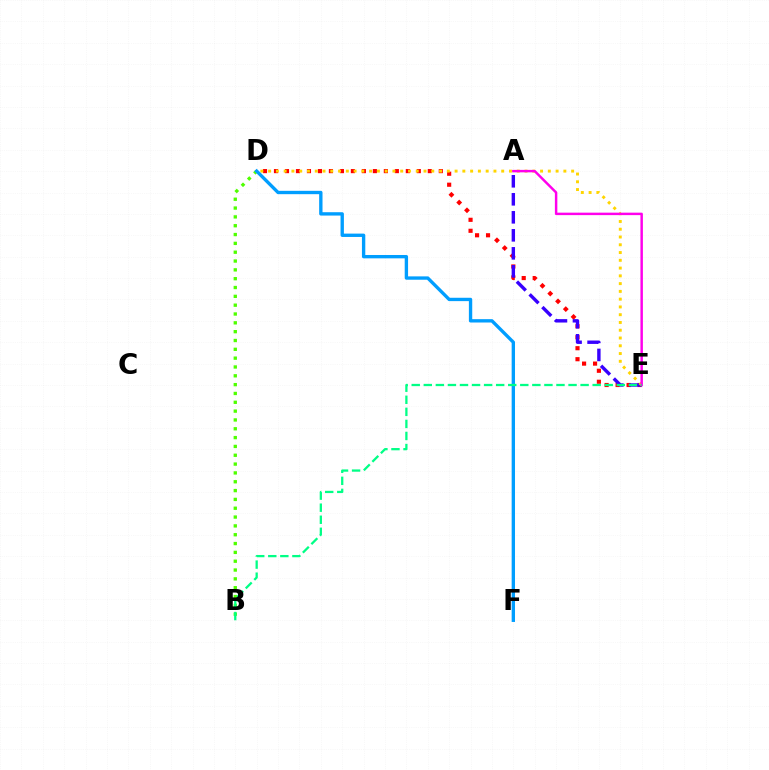{('D', 'E'): [{'color': '#ff0000', 'line_style': 'dotted', 'thickness': 2.99}, {'color': '#ffd500', 'line_style': 'dotted', 'thickness': 2.11}], ('A', 'E'): [{'color': '#3700ff', 'line_style': 'dashed', 'thickness': 2.45}, {'color': '#ff00ed', 'line_style': 'solid', 'thickness': 1.77}], ('B', 'D'): [{'color': '#4fff00', 'line_style': 'dotted', 'thickness': 2.4}], ('D', 'F'): [{'color': '#009eff', 'line_style': 'solid', 'thickness': 2.41}], ('B', 'E'): [{'color': '#00ff86', 'line_style': 'dashed', 'thickness': 1.64}]}